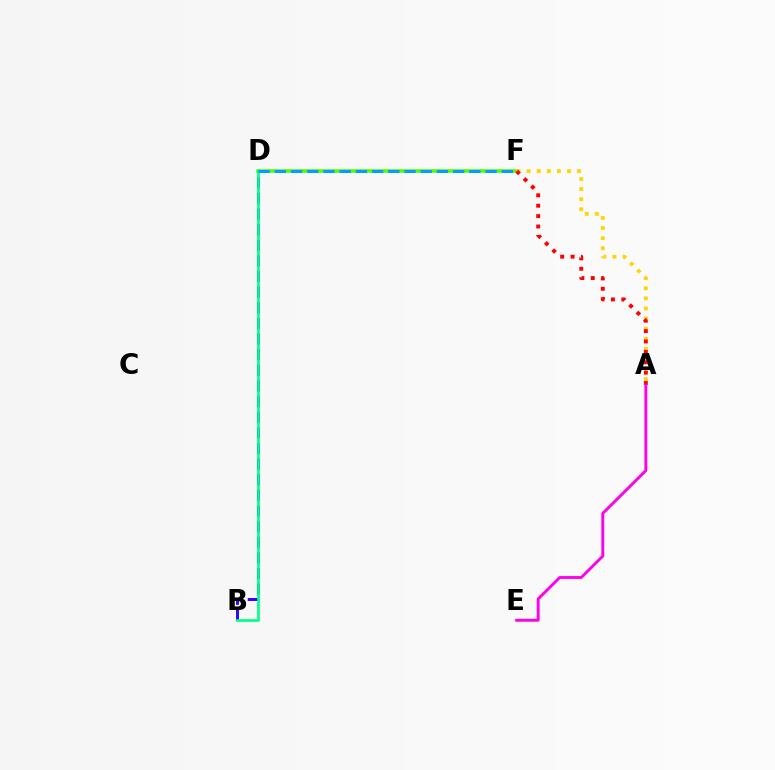{('D', 'F'): [{'color': '#4fff00', 'line_style': 'solid', 'thickness': 2.55}, {'color': '#009eff', 'line_style': 'dashed', 'thickness': 2.2}], ('B', 'D'): [{'color': '#3700ff', 'line_style': 'dashed', 'thickness': 2.12}, {'color': '#00ff86', 'line_style': 'solid', 'thickness': 1.93}], ('A', 'F'): [{'color': '#ffd500', 'line_style': 'dotted', 'thickness': 2.74}, {'color': '#ff0000', 'line_style': 'dotted', 'thickness': 2.82}], ('A', 'E'): [{'color': '#ff00ed', 'line_style': 'solid', 'thickness': 2.08}]}